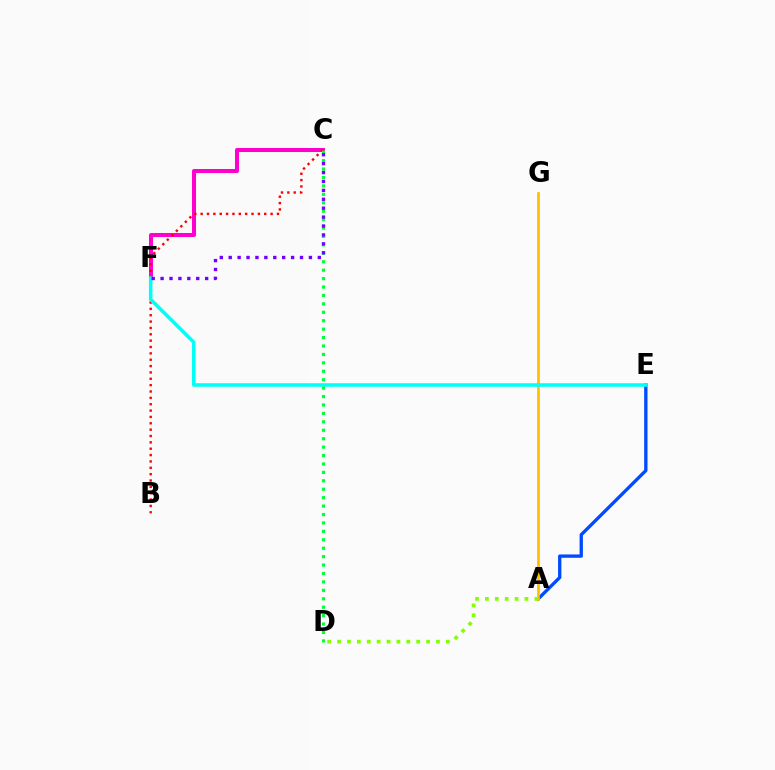{('A', 'E'): [{'color': '#004bff', 'line_style': 'solid', 'thickness': 2.4}], ('C', 'F'): [{'color': '#ff00cf', 'line_style': 'solid', 'thickness': 2.9}, {'color': '#7200ff', 'line_style': 'dotted', 'thickness': 2.42}], ('B', 'C'): [{'color': '#ff0000', 'line_style': 'dotted', 'thickness': 1.73}], ('A', 'G'): [{'color': '#ffbd00', 'line_style': 'solid', 'thickness': 1.94}], ('E', 'F'): [{'color': '#00fff6', 'line_style': 'solid', 'thickness': 2.55}], ('A', 'D'): [{'color': '#84ff00', 'line_style': 'dotted', 'thickness': 2.69}], ('C', 'D'): [{'color': '#00ff39', 'line_style': 'dotted', 'thickness': 2.29}]}